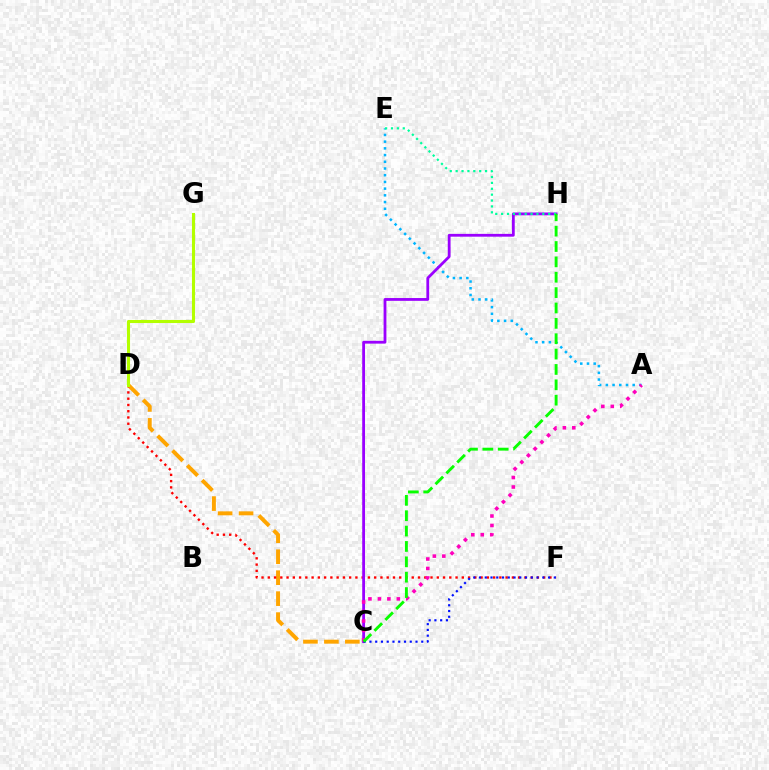{('C', 'D'): [{'color': '#ffa500', 'line_style': 'dashed', 'thickness': 2.85}], ('D', 'F'): [{'color': '#ff0000', 'line_style': 'dotted', 'thickness': 1.7}], ('A', 'E'): [{'color': '#00b5ff', 'line_style': 'dotted', 'thickness': 1.82}], ('C', 'H'): [{'color': '#9b00ff', 'line_style': 'solid', 'thickness': 2.02}, {'color': '#08ff00', 'line_style': 'dashed', 'thickness': 2.09}], ('A', 'C'): [{'color': '#ff00bd', 'line_style': 'dotted', 'thickness': 2.57}], ('E', 'H'): [{'color': '#00ff9d', 'line_style': 'dotted', 'thickness': 1.6}], ('C', 'F'): [{'color': '#0010ff', 'line_style': 'dotted', 'thickness': 1.56}], ('D', 'G'): [{'color': '#b3ff00', 'line_style': 'solid', 'thickness': 2.22}]}